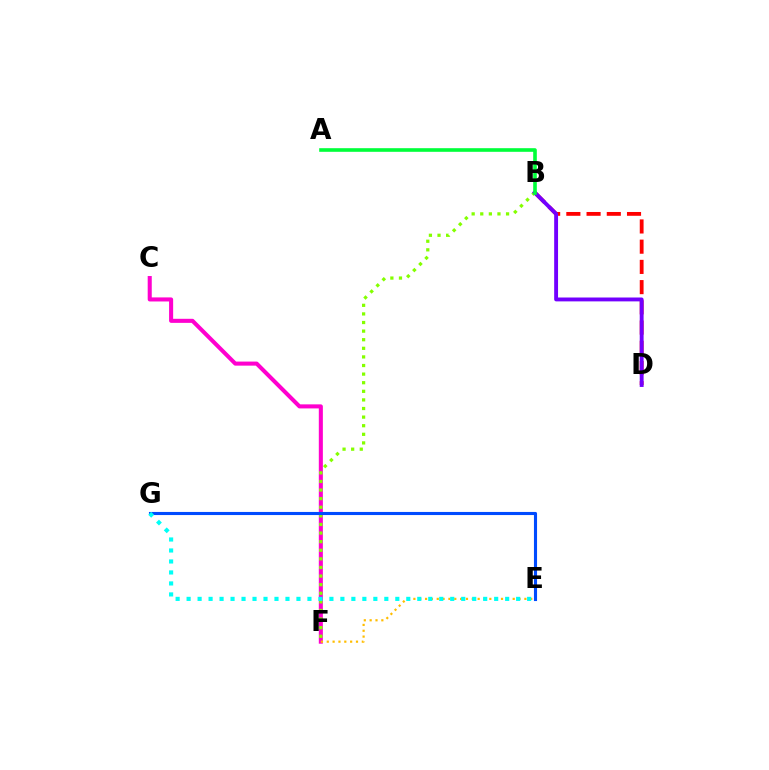{('B', 'D'): [{'color': '#ff0000', 'line_style': 'dashed', 'thickness': 2.75}, {'color': '#7200ff', 'line_style': 'solid', 'thickness': 2.79}], ('C', 'F'): [{'color': '#ff00cf', 'line_style': 'solid', 'thickness': 2.92}], ('B', 'F'): [{'color': '#84ff00', 'line_style': 'dotted', 'thickness': 2.34}], ('E', 'G'): [{'color': '#004bff', 'line_style': 'solid', 'thickness': 2.24}, {'color': '#00fff6', 'line_style': 'dotted', 'thickness': 2.98}], ('E', 'F'): [{'color': '#ffbd00', 'line_style': 'dotted', 'thickness': 1.59}], ('A', 'B'): [{'color': '#00ff39', 'line_style': 'solid', 'thickness': 2.61}]}